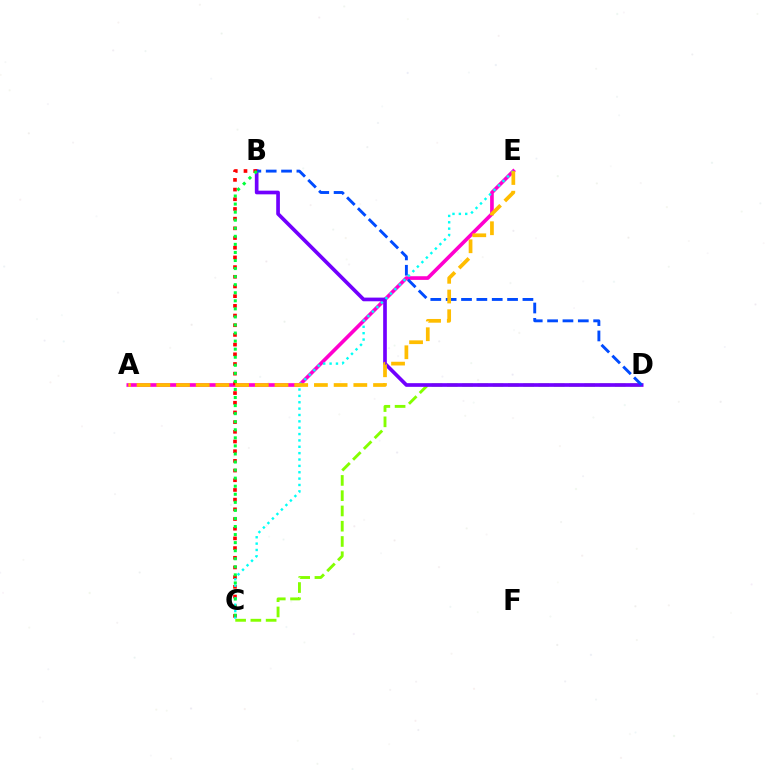{('A', 'E'): [{'color': '#ff00cf', 'line_style': 'solid', 'thickness': 2.64}, {'color': '#ffbd00', 'line_style': 'dashed', 'thickness': 2.68}], ('C', 'D'): [{'color': '#84ff00', 'line_style': 'dashed', 'thickness': 2.07}], ('B', 'D'): [{'color': '#7200ff', 'line_style': 'solid', 'thickness': 2.65}, {'color': '#004bff', 'line_style': 'dashed', 'thickness': 2.09}], ('B', 'C'): [{'color': '#ff0000', 'line_style': 'dotted', 'thickness': 2.63}, {'color': '#00ff39', 'line_style': 'dotted', 'thickness': 2.19}], ('C', 'E'): [{'color': '#00fff6', 'line_style': 'dotted', 'thickness': 1.73}]}